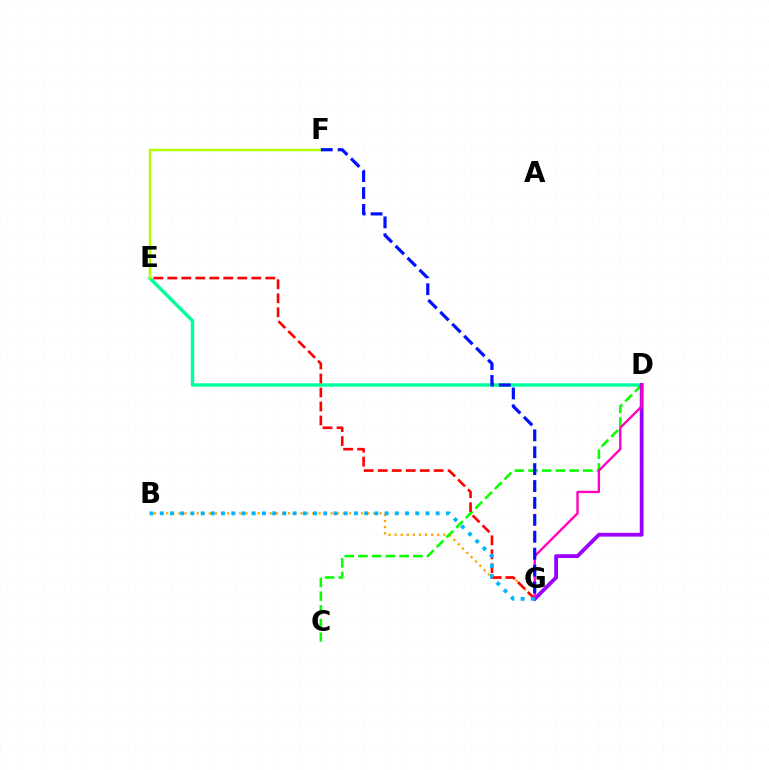{('D', 'E'): [{'color': '#00ff9d', 'line_style': 'solid', 'thickness': 2.46}], ('E', 'F'): [{'color': '#b3ff00', 'line_style': 'solid', 'thickness': 1.78}], ('B', 'G'): [{'color': '#ffa500', 'line_style': 'dotted', 'thickness': 1.66}, {'color': '#00b5ff', 'line_style': 'dotted', 'thickness': 2.78}], ('C', 'D'): [{'color': '#08ff00', 'line_style': 'dashed', 'thickness': 1.86}], ('E', 'G'): [{'color': '#ff0000', 'line_style': 'dashed', 'thickness': 1.9}], ('D', 'G'): [{'color': '#9b00ff', 'line_style': 'solid', 'thickness': 2.75}, {'color': '#ff00bd', 'line_style': 'solid', 'thickness': 1.7}], ('F', 'G'): [{'color': '#0010ff', 'line_style': 'dashed', 'thickness': 2.3}]}